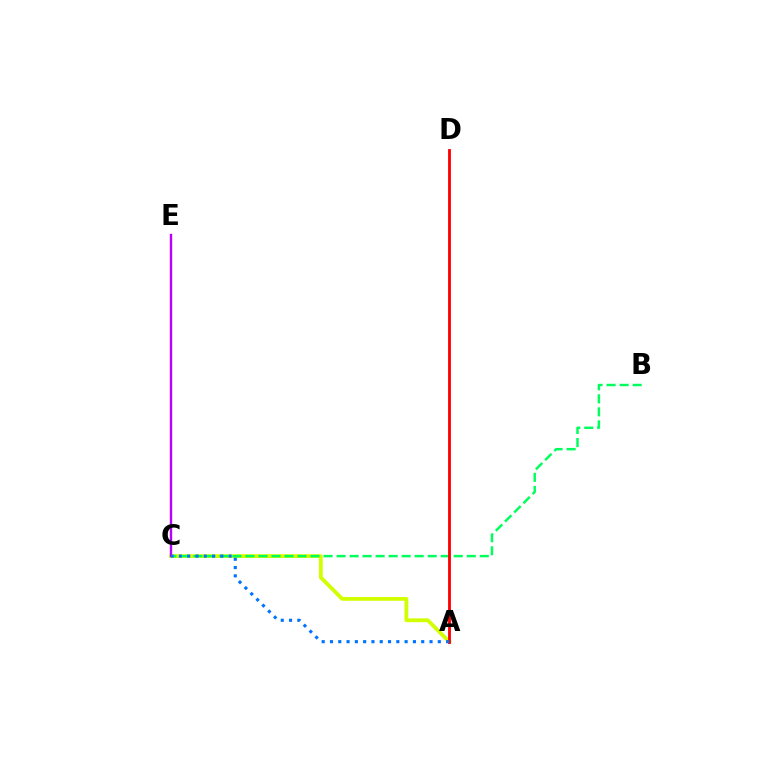{('A', 'C'): [{'color': '#d1ff00', 'line_style': 'solid', 'thickness': 2.73}, {'color': '#0074ff', 'line_style': 'dotted', 'thickness': 2.25}], ('C', 'E'): [{'color': '#b900ff', 'line_style': 'solid', 'thickness': 1.72}], ('B', 'C'): [{'color': '#00ff5c', 'line_style': 'dashed', 'thickness': 1.77}], ('A', 'D'): [{'color': '#ff0000', 'line_style': 'solid', 'thickness': 2.04}]}